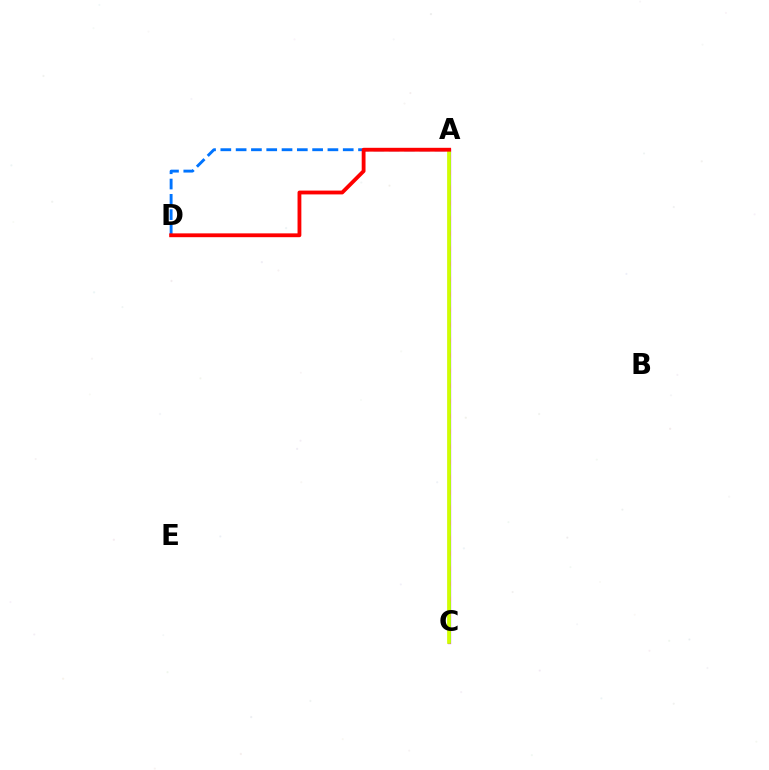{('A', 'D'): [{'color': '#0074ff', 'line_style': 'dashed', 'thickness': 2.08}, {'color': '#ff0000', 'line_style': 'solid', 'thickness': 2.75}], ('A', 'C'): [{'color': '#b900ff', 'line_style': 'solid', 'thickness': 2.32}, {'color': '#00ff5c', 'line_style': 'dashed', 'thickness': 2.07}, {'color': '#d1ff00', 'line_style': 'solid', 'thickness': 2.67}]}